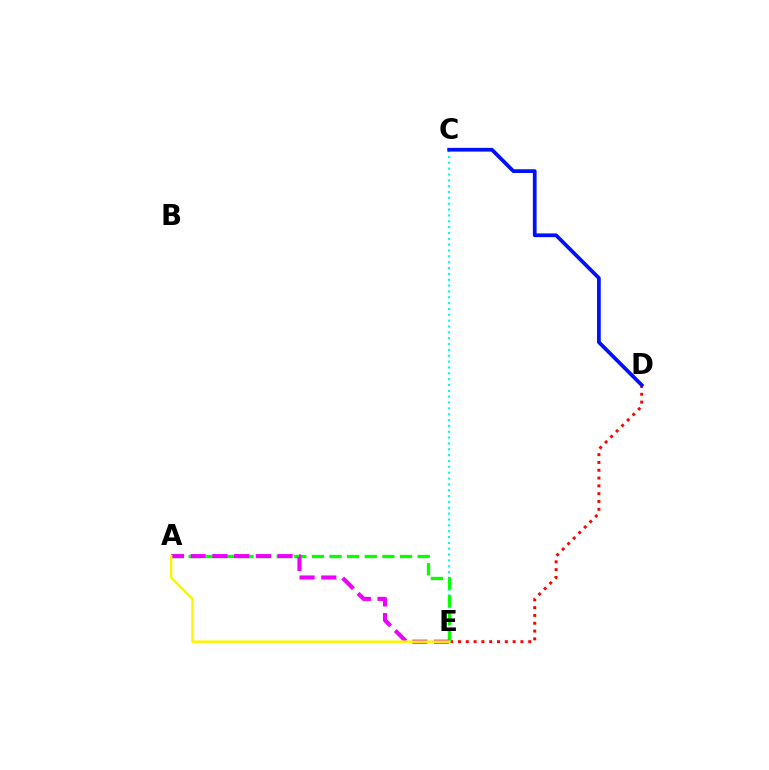{('D', 'E'): [{'color': '#ff0000', 'line_style': 'dotted', 'thickness': 2.12}], ('C', 'E'): [{'color': '#00fff6', 'line_style': 'dotted', 'thickness': 1.59}], ('C', 'D'): [{'color': '#0010ff', 'line_style': 'solid', 'thickness': 2.69}], ('A', 'E'): [{'color': '#08ff00', 'line_style': 'dashed', 'thickness': 2.39}, {'color': '#ee00ff', 'line_style': 'dashed', 'thickness': 2.95}, {'color': '#fcf500', 'line_style': 'solid', 'thickness': 1.79}]}